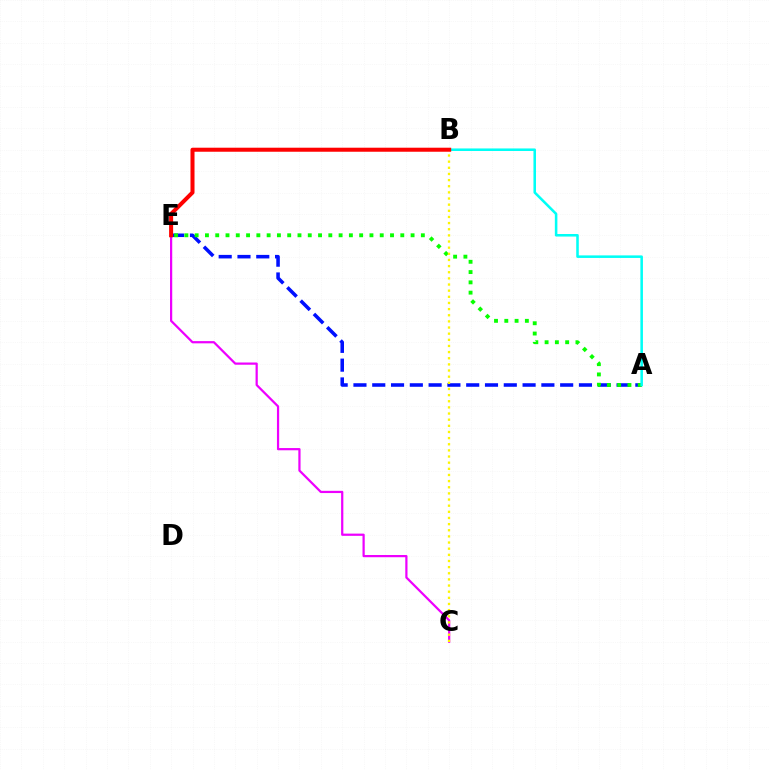{('A', 'E'): [{'color': '#0010ff', 'line_style': 'dashed', 'thickness': 2.55}, {'color': '#08ff00', 'line_style': 'dotted', 'thickness': 2.79}], ('C', 'E'): [{'color': '#ee00ff', 'line_style': 'solid', 'thickness': 1.6}], ('B', 'C'): [{'color': '#fcf500', 'line_style': 'dotted', 'thickness': 1.67}], ('A', 'B'): [{'color': '#00fff6', 'line_style': 'solid', 'thickness': 1.84}], ('B', 'E'): [{'color': '#ff0000', 'line_style': 'solid', 'thickness': 2.9}]}